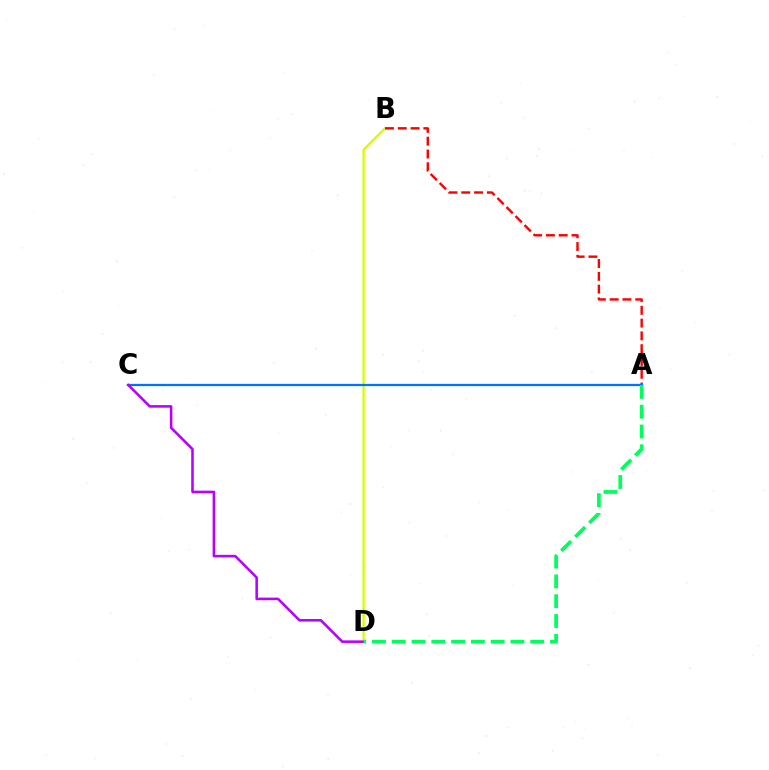{('B', 'D'): [{'color': '#d1ff00', 'line_style': 'solid', 'thickness': 1.66}], ('A', 'B'): [{'color': '#ff0000', 'line_style': 'dashed', 'thickness': 1.74}], ('A', 'C'): [{'color': '#0074ff', 'line_style': 'solid', 'thickness': 1.63}], ('C', 'D'): [{'color': '#b900ff', 'line_style': 'solid', 'thickness': 1.85}], ('A', 'D'): [{'color': '#00ff5c', 'line_style': 'dashed', 'thickness': 2.69}]}